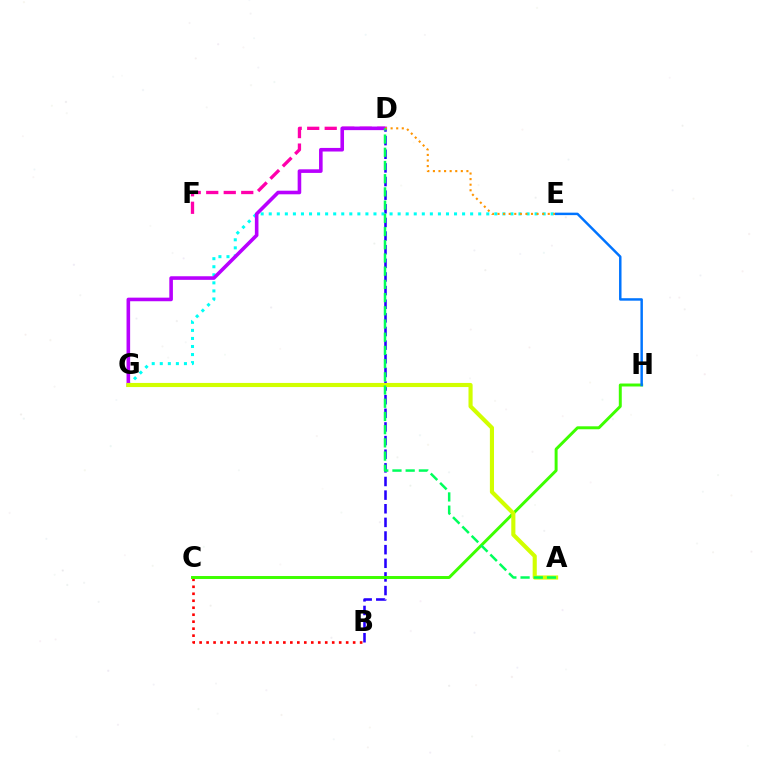{('D', 'F'): [{'color': '#ff00ac', 'line_style': 'dashed', 'thickness': 2.38}], ('B', 'D'): [{'color': '#2500ff', 'line_style': 'dashed', 'thickness': 1.85}], ('E', 'G'): [{'color': '#00fff6', 'line_style': 'dotted', 'thickness': 2.19}], ('D', 'G'): [{'color': '#b900ff', 'line_style': 'solid', 'thickness': 2.59}], ('B', 'C'): [{'color': '#ff0000', 'line_style': 'dotted', 'thickness': 1.9}], ('D', 'E'): [{'color': '#ff9400', 'line_style': 'dotted', 'thickness': 1.52}], ('C', 'H'): [{'color': '#3dff00', 'line_style': 'solid', 'thickness': 2.13}], ('E', 'H'): [{'color': '#0074ff', 'line_style': 'solid', 'thickness': 1.78}], ('A', 'G'): [{'color': '#d1ff00', 'line_style': 'solid', 'thickness': 2.96}], ('A', 'D'): [{'color': '#00ff5c', 'line_style': 'dashed', 'thickness': 1.79}]}